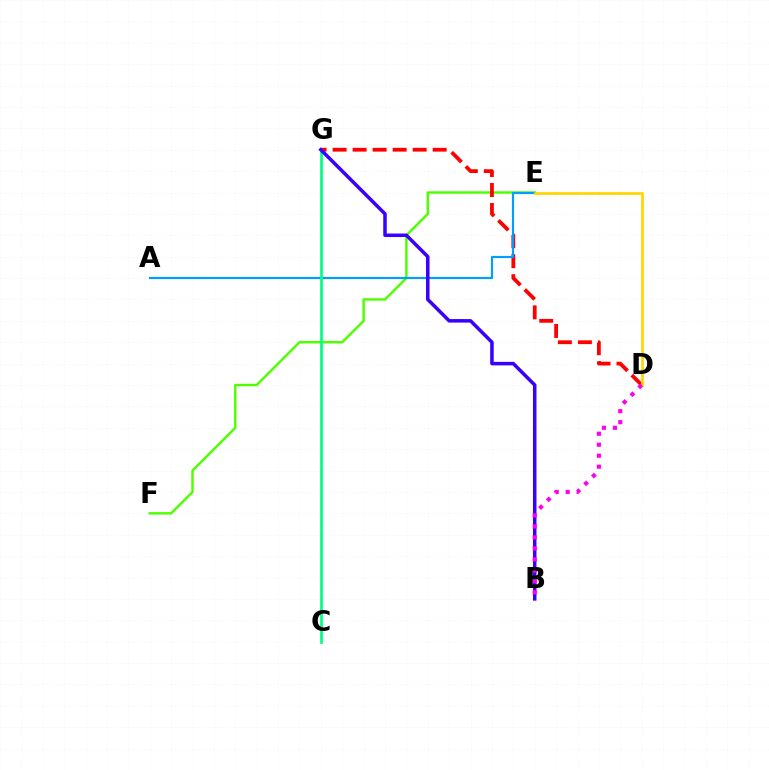{('E', 'F'): [{'color': '#4fff00', 'line_style': 'solid', 'thickness': 1.76}], ('D', 'G'): [{'color': '#ff0000', 'line_style': 'dashed', 'thickness': 2.72}], ('A', 'E'): [{'color': '#009eff', 'line_style': 'solid', 'thickness': 1.57}], ('D', 'E'): [{'color': '#ffd500', 'line_style': 'solid', 'thickness': 1.94}], ('C', 'G'): [{'color': '#00ff86', 'line_style': 'solid', 'thickness': 1.97}], ('B', 'G'): [{'color': '#3700ff', 'line_style': 'solid', 'thickness': 2.53}], ('B', 'D'): [{'color': '#ff00ed', 'line_style': 'dotted', 'thickness': 2.98}]}